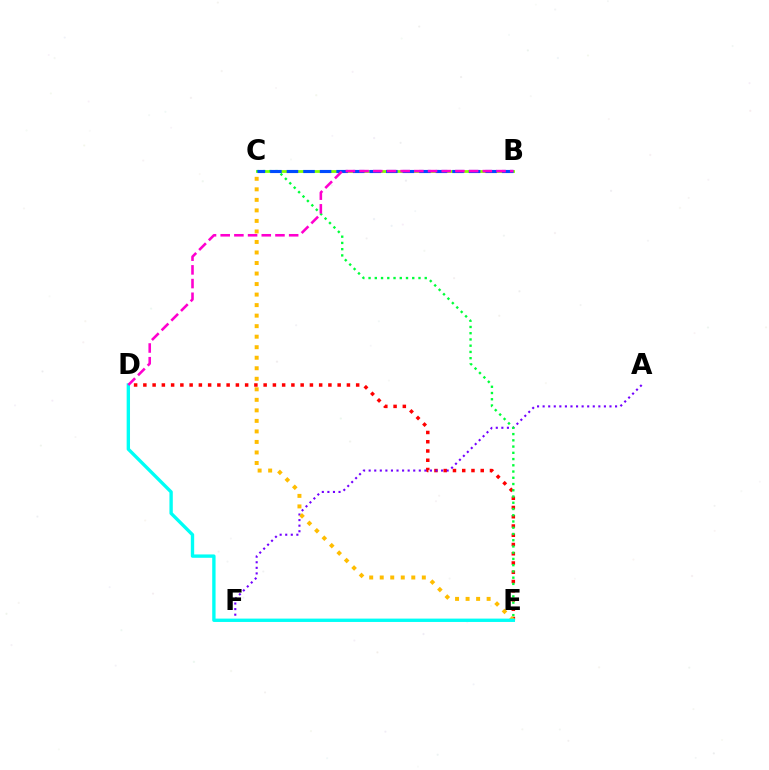{('D', 'E'): [{'color': '#ff0000', 'line_style': 'dotted', 'thickness': 2.51}, {'color': '#00fff6', 'line_style': 'solid', 'thickness': 2.42}], ('B', 'C'): [{'color': '#84ff00', 'line_style': 'solid', 'thickness': 2.02}, {'color': '#004bff', 'line_style': 'dashed', 'thickness': 2.25}], ('A', 'F'): [{'color': '#7200ff', 'line_style': 'dotted', 'thickness': 1.51}], ('C', 'E'): [{'color': '#00ff39', 'line_style': 'dotted', 'thickness': 1.7}, {'color': '#ffbd00', 'line_style': 'dotted', 'thickness': 2.86}], ('B', 'D'): [{'color': '#ff00cf', 'line_style': 'dashed', 'thickness': 1.86}]}